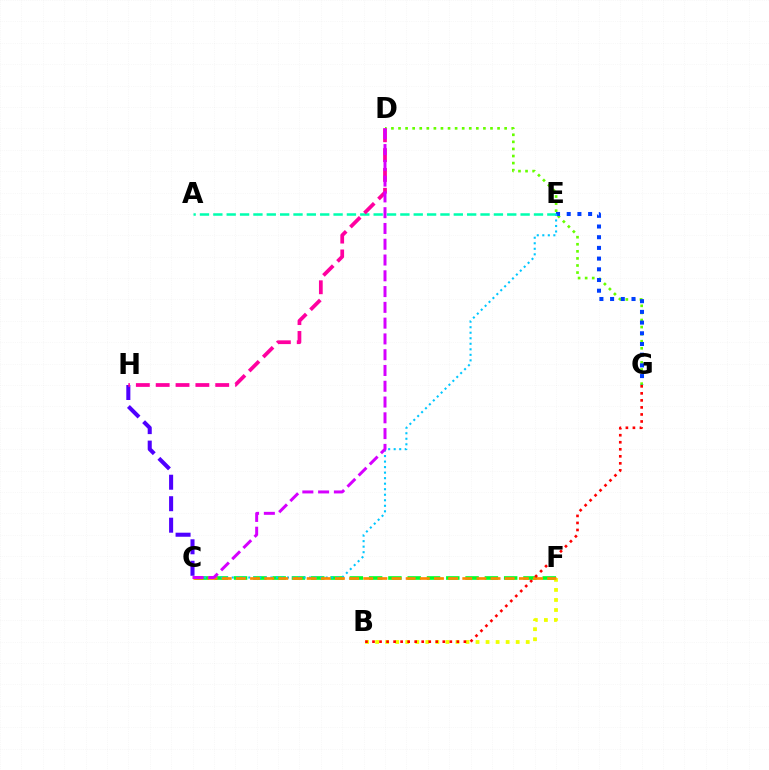{('D', 'G'): [{'color': '#66ff00', 'line_style': 'dotted', 'thickness': 1.92}], ('C', 'H'): [{'color': '#4f00ff', 'line_style': 'dashed', 'thickness': 2.92}], ('A', 'E'): [{'color': '#00ffaf', 'line_style': 'dashed', 'thickness': 1.81}], ('C', 'F'): [{'color': '#00ff27', 'line_style': 'dashed', 'thickness': 2.62}, {'color': '#ff8800', 'line_style': 'dashed', 'thickness': 1.92}], ('D', 'H'): [{'color': '#ff00a0', 'line_style': 'dashed', 'thickness': 2.7}], ('B', 'F'): [{'color': '#eeff00', 'line_style': 'dotted', 'thickness': 2.73}], ('E', 'G'): [{'color': '#003fff', 'line_style': 'dotted', 'thickness': 2.91}], ('C', 'E'): [{'color': '#00c7ff', 'line_style': 'dotted', 'thickness': 1.5}], ('C', 'D'): [{'color': '#d600ff', 'line_style': 'dashed', 'thickness': 2.14}], ('B', 'G'): [{'color': '#ff0000', 'line_style': 'dotted', 'thickness': 1.91}]}